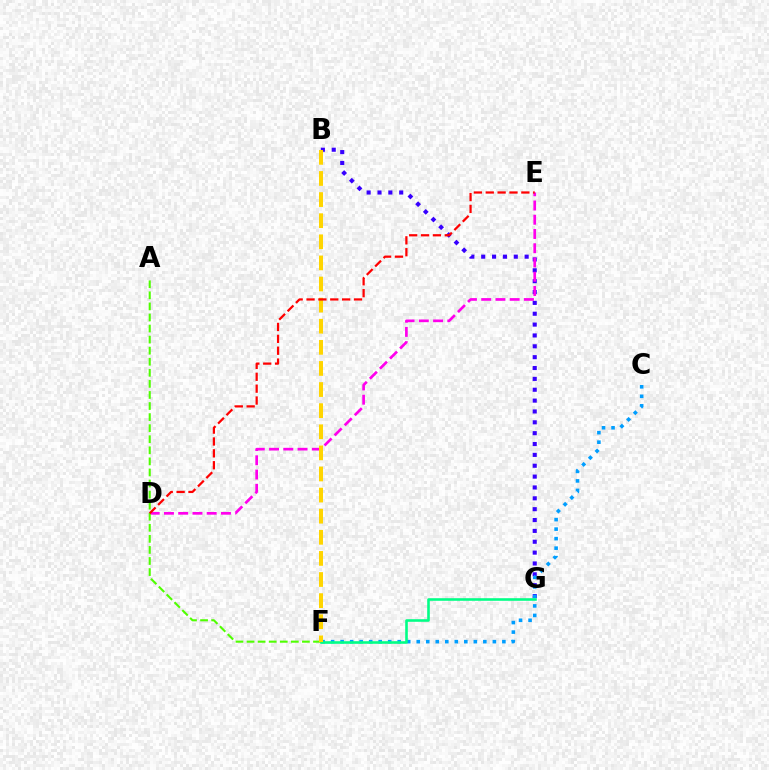{('B', 'G'): [{'color': '#3700ff', 'line_style': 'dotted', 'thickness': 2.95}], ('C', 'F'): [{'color': '#009eff', 'line_style': 'dotted', 'thickness': 2.59}], ('D', 'E'): [{'color': '#ff00ed', 'line_style': 'dashed', 'thickness': 1.94}, {'color': '#ff0000', 'line_style': 'dashed', 'thickness': 1.61}], ('F', 'G'): [{'color': '#00ff86', 'line_style': 'solid', 'thickness': 1.87}], ('A', 'F'): [{'color': '#4fff00', 'line_style': 'dashed', 'thickness': 1.5}], ('B', 'F'): [{'color': '#ffd500', 'line_style': 'dashed', 'thickness': 2.87}]}